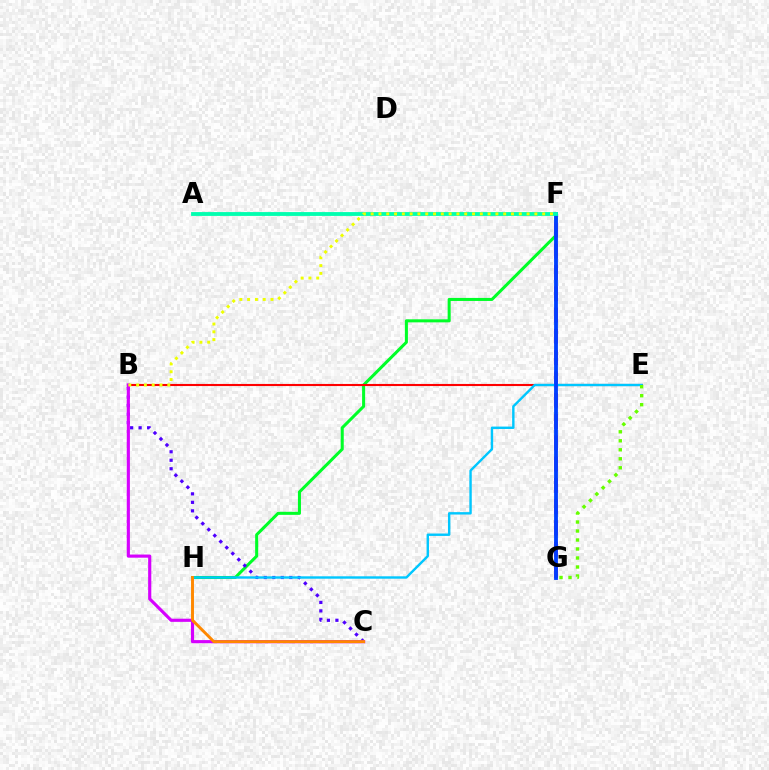{('F', 'H'): [{'color': '#00ff27', 'line_style': 'solid', 'thickness': 2.19}], ('B', 'C'): [{'color': '#4f00ff', 'line_style': 'dotted', 'thickness': 2.31}, {'color': '#d600ff', 'line_style': 'solid', 'thickness': 2.26}], ('B', 'E'): [{'color': '#ff0000', 'line_style': 'solid', 'thickness': 1.51}], ('F', 'G'): [{'color': '#ff00a0', 'line_style': 'dashed', 'thickness': 2.89}, {'color': '#003fff', 'line_style': 'solid', 'thickness': 2.76}], ('E', 'H'): [{'color': '#00c7ff', 'line_style': 'solid', 'thickness': 1.73}], ('A', 'F'): [{'color': '#00ffaf', 'line_style': 'solid', 'thickness': 2.76}], ('E', 'G'): [{'color': '#66ff00', 'line_style': 'dotted', 'thickness': 2.44}], ('C', 'H'): [{'color': '#ff8800', 'line_style': 'solid', 'thickness': 2.11}], ('B', 'F'): [{'color': '#eeff00', 'line_style': 'dotted', 'thickness': 2.12}]}